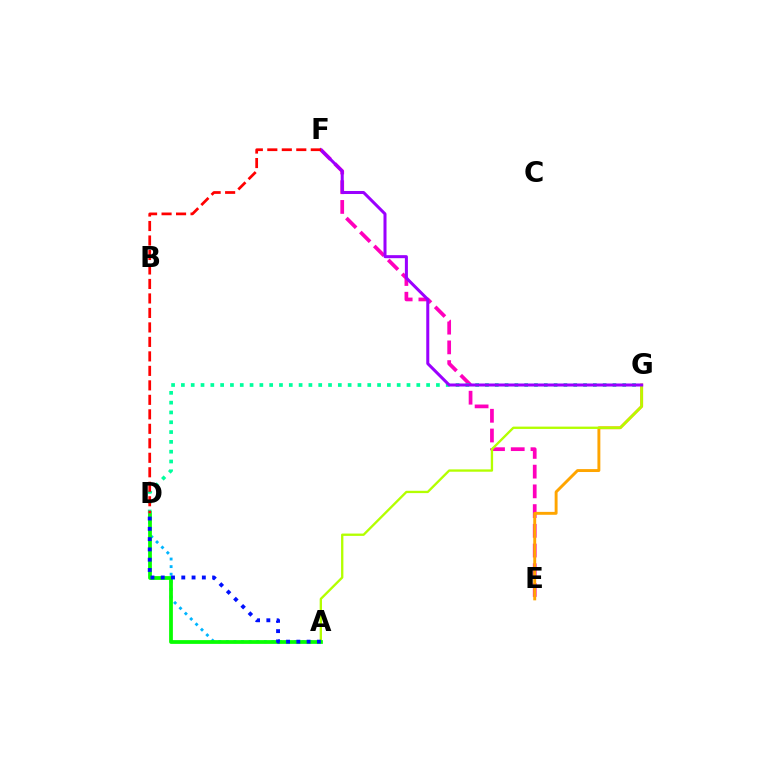{('E', 'F'): [{'color': '#ff00bd', 'line_style': 'dashed', 'thickness': 2.68}], ('E', 'G'): [{'color': '#ffa500', 'line_style': 'solid', 'thickness': 2.1}], ('A', 'G'): [{'color': '#b3ff00', 'line_style': 'solid', 'thickness': 1.67}], ('A', 'D'): [{'color': '#00b5ff', 'line_style': 'dotted', 'thickness': 2.06}, {'color': '#08ff00', 'line_style': 'solid', 'thickness': 2.7}, {'color': '#0010ff', 'line_style': 'dotted', 'thickness': 2.79}], ('D', 'G'): [{'color': '#00ff9d', 'line_style': 'dotted', 'thickness': 2.66}], ('F', 'G'): [{'color': '#9b00ff', 'line_style': 'solid', 'thickness': 2.18}], ('D', 'F'): [{'color': '#ff0000', 'line_style': 'dashed', 'thickness': 1.97}]}